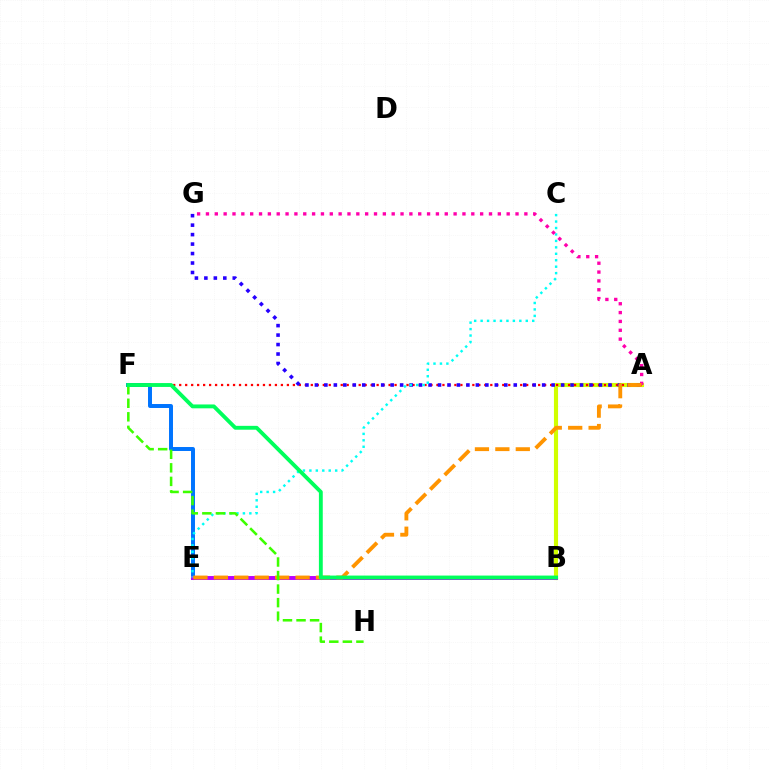{('E', 'F'): [{'color': '#0074ff', 'line_style': 'solid', 'thickness': 2.86}], ('A', 'B'): [{'color': '#d1ff00', 'line_style': 'solid', 'thickness': 2.97}], ('B', 'E'): [{'color': '#b900ff', 'line_style': 'solid', 'thickness': 2.82}], ('A', 'F'): [{'color': '#ff0000', 'line_style': 'dotted', 'thickness': 1.63}], ('A', 'G'): [{'color': '#2500ff', 'line_style': 'dotted', 'thickness': 2.57}, {'color': '#ff00ac', 'line_style': 'dotted', 'thickness': 2.4}], ('C', 'E'): [{'color': '#00fff6', 'line_style': 'dotted', 'thickness': 1.75}], ('A', 'E'): [{'color': '#ff9400', 'line_style': 'dashed', 'thickness': 2.77}], ('F', 'H'): [{'color': '#3dff00', 'line_style': 'dashed', 'thickness': 1.84}], ('B', 'F'): [{'color': '#00ff5c', 'line_style': 'solid', 'thickness': 2.78}]}